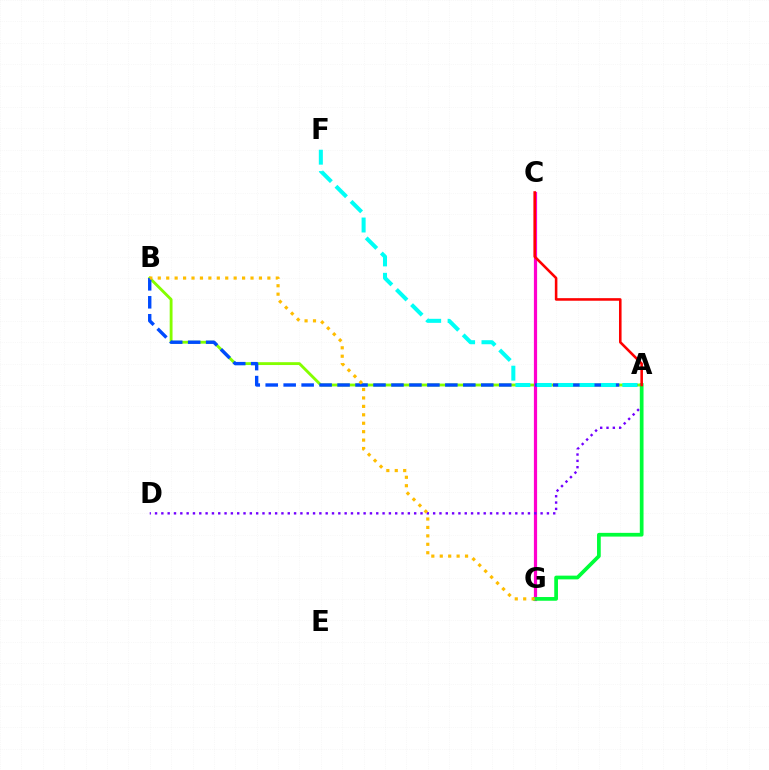{('A', 'B'): [{'color': '#84ff00', 'line_style': 'solid', 'thickness': 2.05}, {'color': '#004bff', 'line_style': 'dashed', 'thickness': 2.44}], ('C', 'G'): [{'color': '#ff00cf', 'line_style': 'solid', 'thickness': 2.31}], ('A', 'D'): [{'color': '#7200ff', 'line_style': 'dotted', 'thickness': 1.72}], ('A', 'G'): [{'color': '#00ff39', 'line_style': 'solid', 'thickness': 2.68}], ('A', 'C'): [{'color': '#ff0000', 'line_style': 'solid', 'thickness': 1.85}], ('A', 'F'): [{'color': '#00fff6', 'line_style': 'dashed', 'thickness': 2.91}], ('B', 'G'): [{'color': '#ffbd00', 'line_style': 'dotted', 'thickness': 2.29}]}